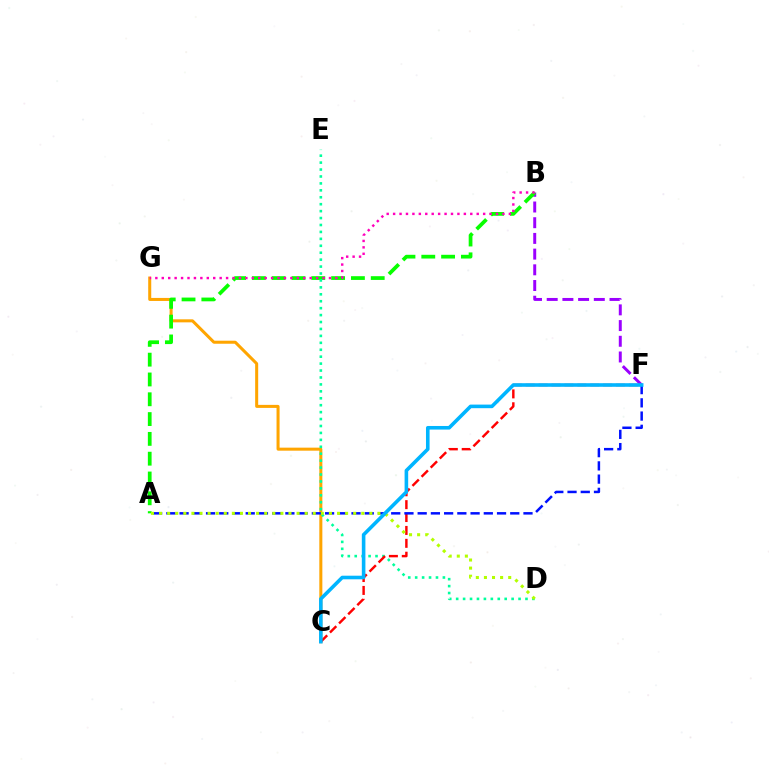{('C', 'G'): [{'color': '#ffa500', 'line_style': 'solid', 'thickness': 2.18}], ('B', 'F'): [{'color': '#9b00ff', 'line_style': 'dashed', 'thickness': 2.13}], ('A', 'B'): [{'color': '#08ff00', 'line_style': 'dashed', 'thickness': 2.69}], ('B', 'G'): [{'color': '#ff00bd', 'line_style': 'dotted', 'thickness': 1.75}], ('D', 'E'): [{'color': '#00ff9d', 'line_style': 'dotted', 'thickness': 1.88}], ('C', 'F'): [{'color': '#ff0000', 'line_style': 'dashed', 'thickness': 1.75}, {'color': '#00b5ff', 'line_style': 'solid', 'thickness': 2.59}], ('A', 'F'): [{'color': '#0010ff', 'line_style': 'dashed', 'thickness': 1.8}], ('A', 'D'): [{'color': '#b3ff00', 'line_style': 'dotted', 'thickness': 2.2}]}